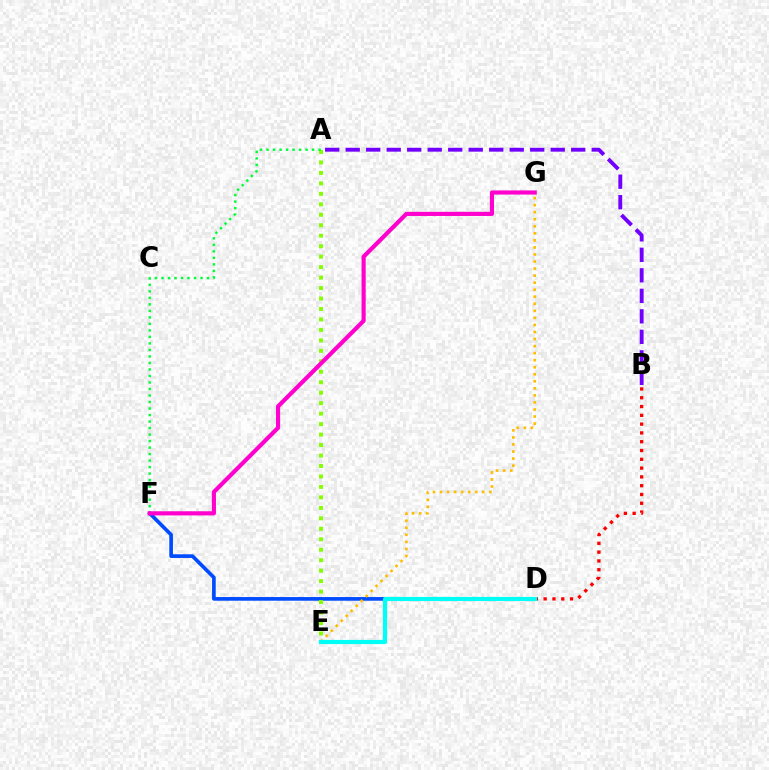{('D', 'F'): [{'color': '#004bff', 'line_style': 'solid', 'thickness': 2.64}], ('E', 'G'): [{'color': '#ffbd00', 'line_style': 'dotted', 'thickness': 1.91}], ('A', 'B'): [{'color': '#7200ff', 'line_style': 'dashed', 'thickness': 2.78}], ('A', 'E'): [{'color': '#84ff00', 'line_style': 'dotted', 'thickness': 2.84}], ('B', 'D'): [{'color': '#ff0000', 'line_style': 'dotted', 'thickness': 2.39}], ('D', 'E'): [{'color': '#00fff6', 'line_style': 'solid', 'thickness': 2.99}], ('A', 'F'): [{'color': '#00ff39', 'line_style': 'dotted', 'thickness': 1.77}], ('F', 'G'): [{'color': '#ff00cf', 'line_style': 'solid', 'thickness': 2.99}]}